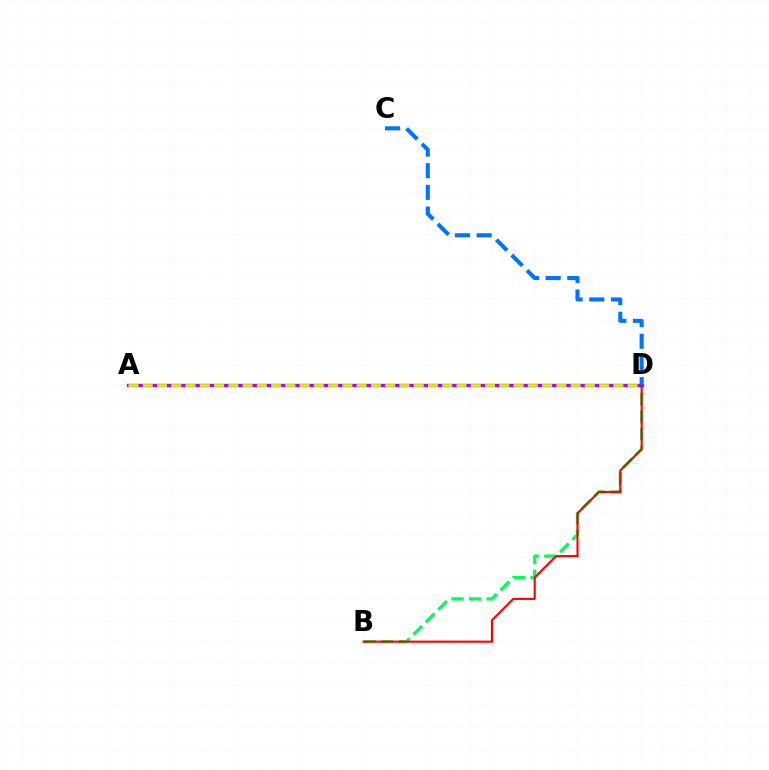{('B', 'D'): [{'color': '#00ff5c', 'line_style': 'dashed', 'thickness': 2.39}, {'color': '#ff0000', 'line_style': 'solid', 'thickness': 1.52}], ('A', 'D'): [{'color': '#b900ff', 'line_style': 'solid', 'thickness': 2.42}, {'color': '#d1ff00', 'line_style': 'dashed', 'thickness': 1.94}], ('C', 'D'): [{'color': '#0074ff', 'line_style': 'dashed', 'thickness': 2.95}]}